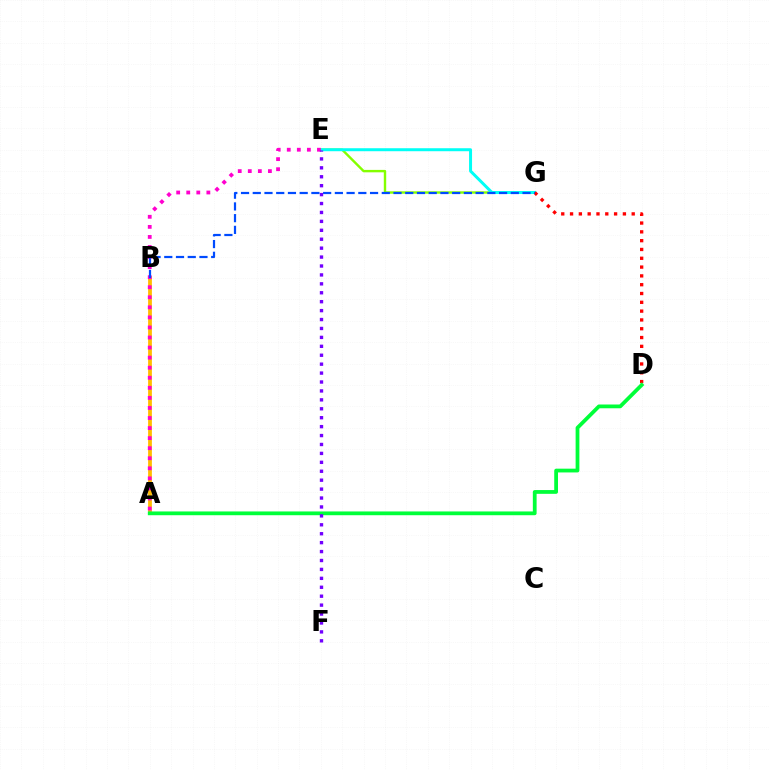{('E', 'G'): [{'color': '#84ff00', 'line_style': 'solid', 'thickness': 1.74}, {'color': '#00fff6', 'line_style': 'solid', 'thickness': 2.15}], ('D', 'G'): [{'color': '#ff0000', 'line_style': 'dotted', 'thickness': 2.39}], ('A', 'B'): [{'color': '#ffbd00', 'line_style': 'solid', 'thickness': 2.73}], ('A', 'E'): [{'color': '#ff00cf', 'line_style': 'dotted', 'thickness': 2.73}], ('A', 'D'): [{'color': '#00ff39', 'line_style': 'solid', 'thickness': 2.71}], ('B', 'G'): [{'color': '#004bff', 'line_style': 'dashed', 'thickness': 1.59}], ('E', 'F'): [{'color': '#7200ff', 'line_style': 'dotted', 'thickness': 2.42}]}